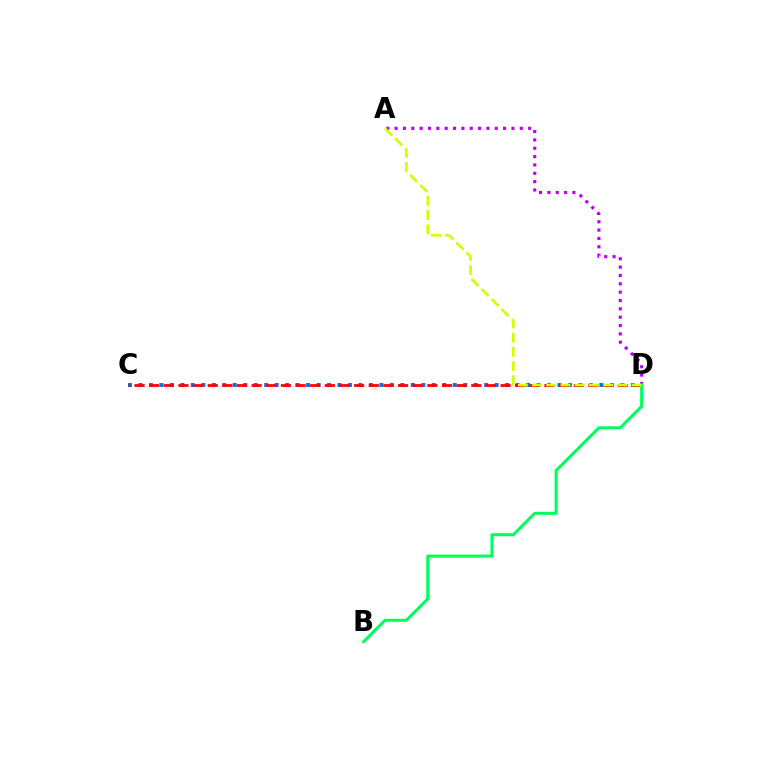{('C', 'D'): [{'color': '#0074ff', 'line_style': 'dotted', 'thickness': 2.85}, {'color': '#ff0000', 'line_style': 'dashed', 'thickness': 1.99}], ('A', 'D'): [{'color': '#b900ff', 'line_style': 'dotted', 'thickness': 2.27}, {'color': '#d1ff00', 'line_style': 'dashed', 'thickness': 1.93}], ('B', 'D'): [{'color': '#00ff5c', 'line_style': 'solid', 'thickness': 2.19}]}